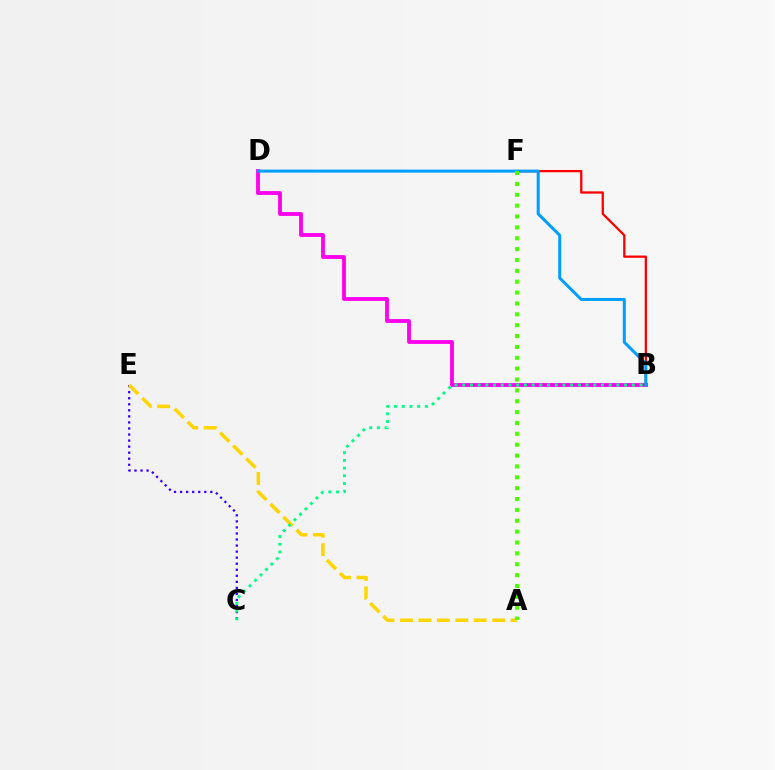{('B', 'D'): [{'color': '#ff00ed', 'line_style': 'solid', 'thickness': 2.75}, {'color': '#009eff', 'line_style': 'solid', 'thickness': 2.17}], ('B', 'F'): [{'color': '#ff0000', 'line_style': 'solid', 'thickness': 1.64}], ('C', 'E'): [{'color': '#3700ff', 'line_style': 'dotted', 'thickness': 1.64}], ('A', 'E'): [{'color': '#ffd500', 'line_style': 'dashed', 'thickness': 2.5}], ('B', 'C'): [{'color': '#00ff86', 'line_style': 'dotted', 'thickness': 2.09}], ('A', 'F'): [{'color': '#4fff00', 'line_style': 'dotted', 'thickness': 2.95}]}